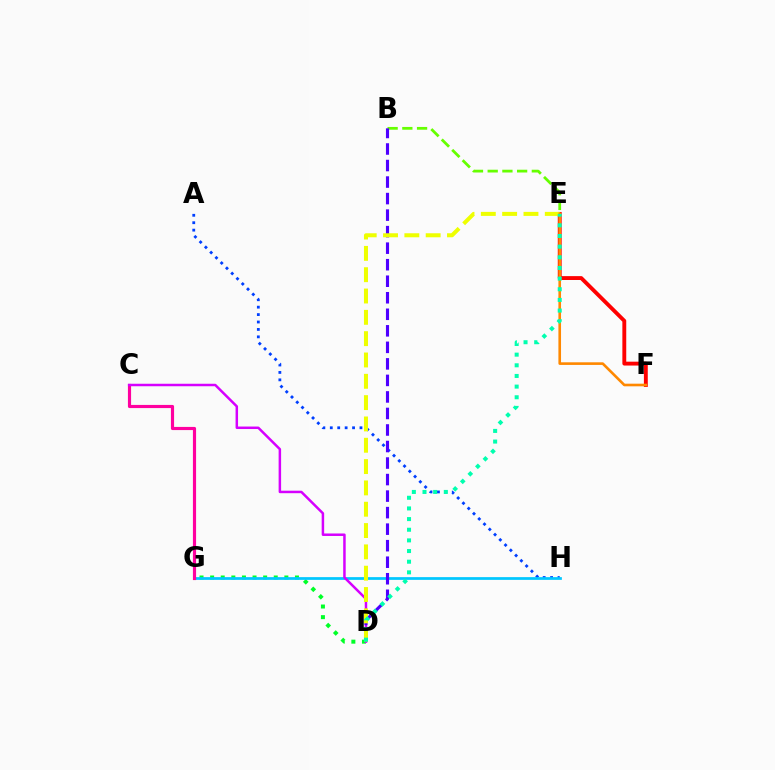{('A', 'H'): [{'color': '#003fff', 'line_style': 'dotted', 'thickness': 2.02}], ('D', 'G'): [{'color': '#00ff27', 'line_style': 'dotted', 'thickness': 2.88}], ('E', 'F'): [{'color': '#ff0000', 'line_style': 'solid', 'thickness': 2.79}, {'color': '#ff8800', 'line_style': 'solid', 'thickness': 1.89}], ('B', 'E'): [{'color': '#66ff00', 'line_style': 'dashed', 'thickness': 2.0}], ('G', 'H'): [{'color': '#00c7ff', 'line_style': 'solid', 'thickness': 1.97}], ('C', 'G'): [{'color': '#ff00a0', 'line_style': 'solid', 'thickness': 2.27}], ('C', 'D'): [{'color': '#d600ff', 'line_style': 'solid', 'thickness': 1.79}], ('B', 'D'): [{'color': '#4f00ff', 'line_style': 'dashed', 'thickness': 2.25}], ('D', 'E'): [{'color': '#eeff00', 'line_style': 'dashed', 'thickness': 2.9}, {'color': '#00ffaf', 'line_style': 'dotted', 'thickness': 2.89}]}